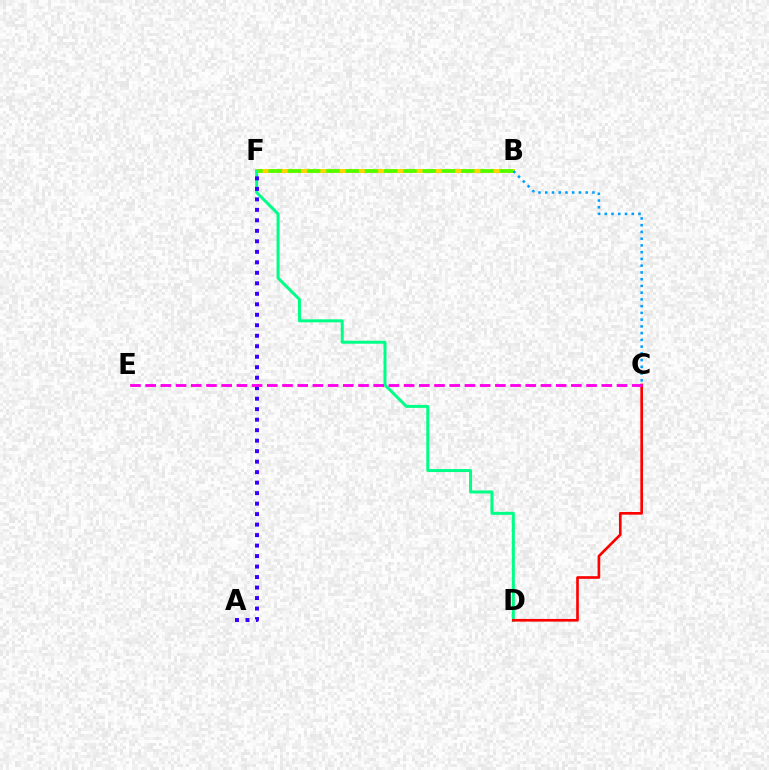{('B', 'F'): [{'color': '#ffd500', 'line_style': 'solid', 'thickness': 2.87}, {'color': '#4fff00', 'line_style': 'dashed', 'thickness': 2.62}], ('D', 'F'): [{'color': '#00ff86', 'line_style': 'solid', 'thickness': 2.16}], ('B', 'C'): [{'color': '#009eff', 'line_style': 'dotted', 'thickness': 1.83}], ('C', 'D'): [{'color': '#ff0000', 'line_style': 'solid', 'thickness': 1.91}], ('A', 'F'): [{'color': '#3700ff', 'line_style': 'dotted', 'thickness': 2.85}], ('C', 'E'): [{'color': '#ff00ed', 'line_style': 'dashed', 'thickness': 2.07}]}